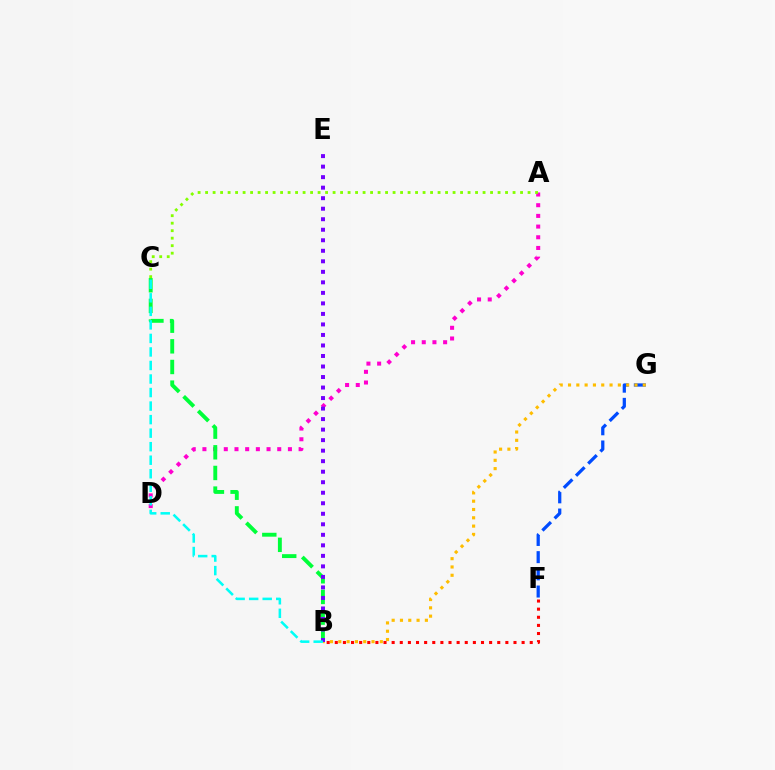{('A', 'D'): [{'color': '#ff00cf', 'line_style': 'dotted', 'thickness': 2.9}], ('B', 'C'): [{'color': '#00ff39', 'line_style': 'dashed', 'thickness': 2.81}, {'color': '#00fff6', 'line_style': 'dashed', 'thickness': 1.84}], ('B', 'F'): [{'color': '#ff0000', 'line_style': 'dotted', 'thickness': 2.21}], ('F', 'G'): [{'color': '#004bff', 'line_style': 'dashed', 'thickness': 2.34}], ('A', 'C'): [{'color': '#84ff00', 'line_style': 'dotted', 'thickness': 2.04}], ('B', 'G'): [{'color': '#ffbd00', 'line_style': 'dotted', 'thickness': 2.26}], ('B', 'E'): [{'color': '#7200ff', 'line_style': 'dotted', 'thickness': 2.86}]}